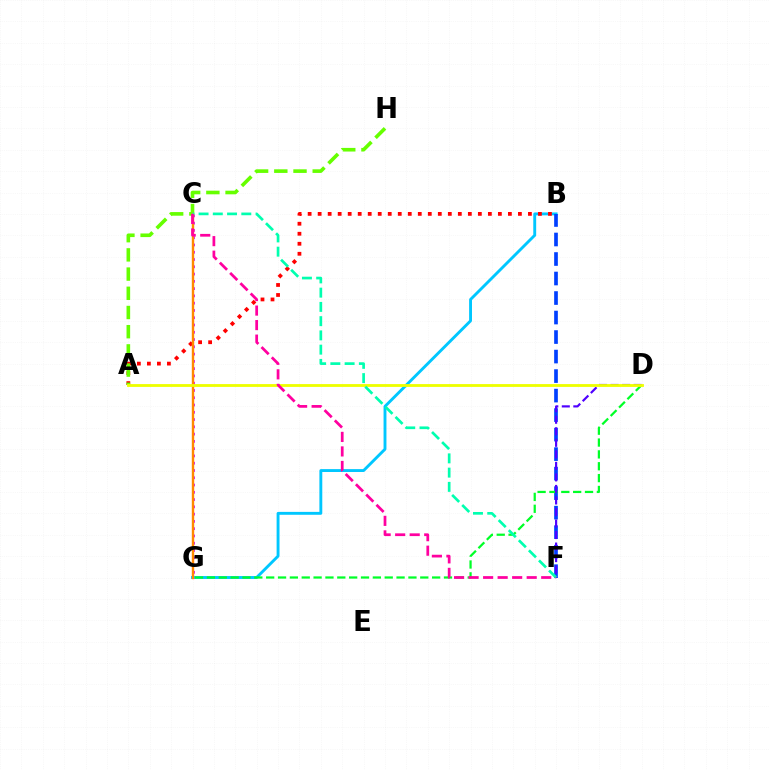{('B', 'G'): [{'color': '#00c7ff', 'line_style': 'solid', 'thickness': 2.08}], ('A', 'B'): [{'color': '#ff0000', 'line_style': 'dotted', 'thickness': 2.72}], ('B', 'F'): [{'color': '#003fff', 'line_style': 'dashed', 'thickness': 2.65}], ('D', 'G'): [{'color': '#00ff27', 'line_style': 'dashed', 'thickness': 1.61}], ('C', 'G'): [{'color': '#d600ff', 'line_style': 'dotted', 'thickness': 1.98}, {'color': '#ff8800', 'line_style': 'solid', 'thickness': 1.73}], ('A', 'H'): [{'color': '#66ff00', 'line_style': 'dashed', 'thickness': 2.61}], ('D', 'F'): [{'color': '#4f00ff', 'line_style': 'dashed', 'thickness': 1.57}], ('A', 'D'): [{'color': '#eeff00', 'line_style': 'solid', 'thickness': 2.03}], ('C', 'F'): [{'color': '#00ffaf', 'line_style': 'dashed', 'thickness': 1.94}, {'color': '#ff00a0', 'line_style': 'dashed', 'thickness': 1.97}]}